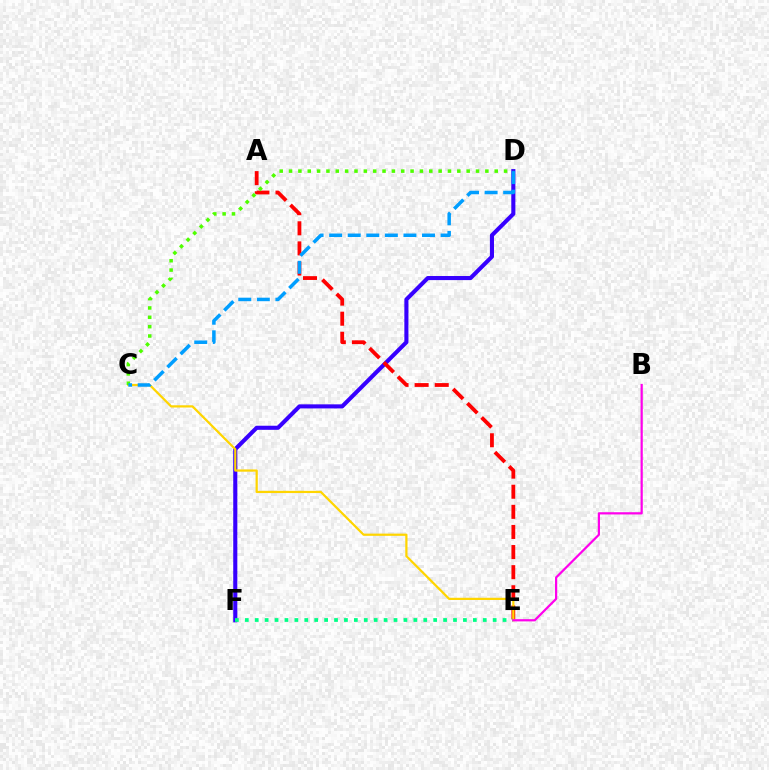{('D', 'F'): [{'color': '#3700ff', 'line_style': 'solid', 'thickness': 2.94}], ('A', 'E'): [{'color': '#ff0000', 'line_style': 'dashed', 'thickness': 2.73}], ('C', 'E'): [{'color': '#ffd500', 'line_style': 'solid', 'thickness': 1.6}], ('E', 'F'): [{'color': '#00ff86', 'line_style': 'dotted', 'thickness': 2.69}], ('B', 'E'): [{'color': '#ff00ed', 'line_style': 'solid', 'thickness': 1.6}], ('C', 'D'): [{'color': '#4fff00', 'line_style': 'dotted', 'thickness': 2.54}, {'color': '#009eff', 'line_style': 'dashed', 'thickness': 2.52}]}